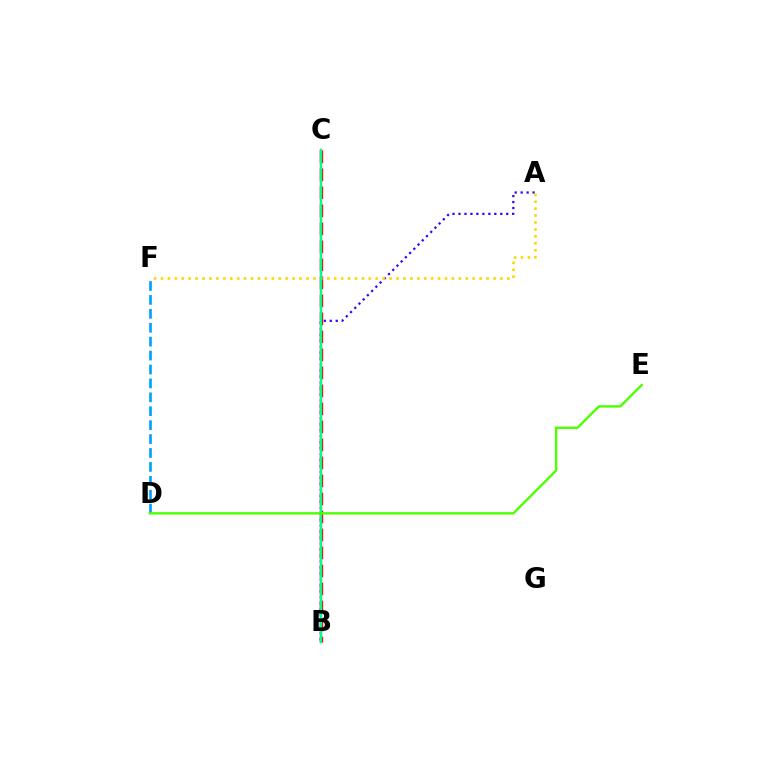{('B', 'C'): [{'color': '#ff00ed', 'line_style': 'solid', 'thickness': 1.64}, {'color': '#ff0000', 'line_style': 'dashed', 'thickness': 2.45}, {'color': '#00ff86', 'line_style': 'solid', 'thickness': 1.64}], ('A', 'B'): [{'color': '#3700ff', 'line_style': 'dotted', 'thickness': 1.62}], ('A', 'F'): [{'color': '#ffd500', 'line_style': 'dotted', 'thickness': 1.88}], ('D', 'F'): [{'color': '#009eff', 'line_style': 'dashed', 'thickness': 1.89}], ('D', 'E'): [{'color': '#4fff00', 'line_style': 'solid', 'thickness': 1.73}]}